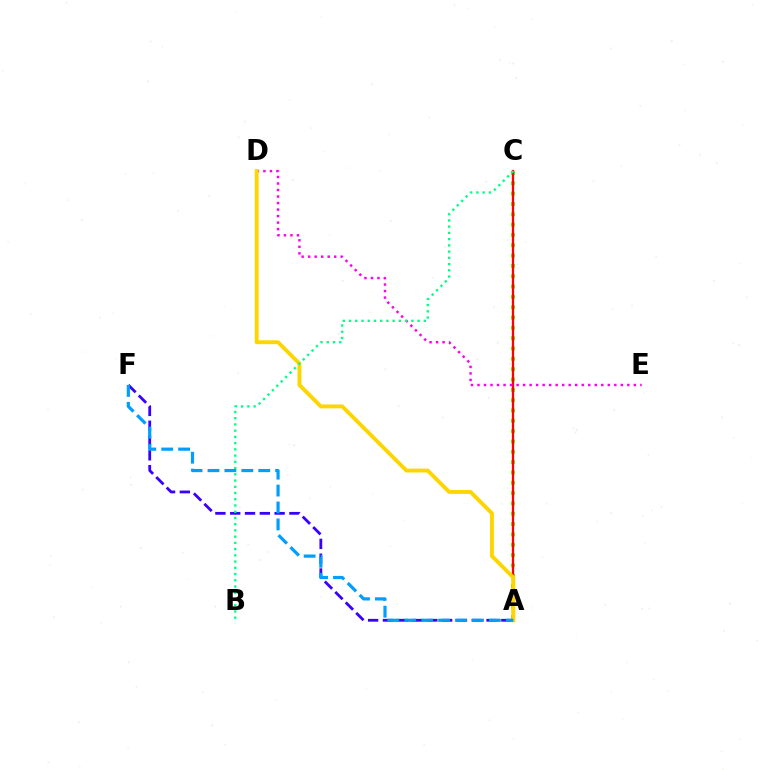{('A', 'C'): [{'color': '#4fff00', 'line_style': 'dotted', 'thickness': 2.81}, {'color': '#ff0000', 'line_style': 'solid', 'thickness': 1.66}], ('A', 'F'): [{'color': '#3700ff', 'line_style': 'dashed', 'thickness': 2.01}, {'color': '#009eff', 'line_style': 'dashed', 'thickness': 2.3}], ('D', 'E'): [{'color': '#ff00ed', 'line_style': 'dotted', 'thickness': 1.77}], ('A', 'D'): [{'color': '#ffd500', 'line_style': 'solid', 'thickness': 2.8}], ('B', 'C'): [{'color': '#00ff86', 'line_style': 'dotted', 'thickness': 1.69}]}